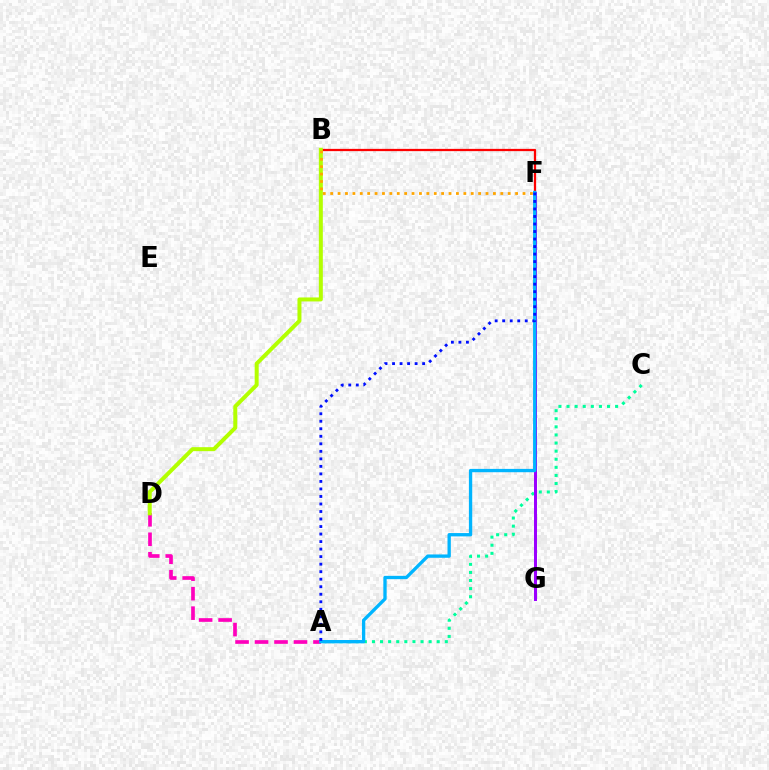{('F', 'G'): [{'color': '#08ff00', 'line_style': 'dashed', 'thickness': 2.03}, {'color': '#9b00ff', 'line_style': 'solid', 'thickness': 2.16}], ('B', 'F'): [{'color': '#ff0000', 'line_style': 'solid', 'thickness': 1.63}, {'color': '#ffa500', 'line_style': 'dotted', 'thickness': 2.01}], ('A', 'D'): [{'color': '#ff00bd', 'line_style': 'dashed', 'thickness': 2.65}], ('A', 'C'): [{'color': '#00ff9d', 'line_style': 'dotted', 'thickness': 2.2}], ('A', 'F'): [{'color': '#00b5ff', 'line_style': 'solid', 'thickness': 2.39}, {'color': '#0010ff', 'line_style': 'dotted', 'thickness': 2.04}], ('B', 'D'): [{'color': '#b3ff00', 'line_style': 'solid', 'thickness': 2.87}]}